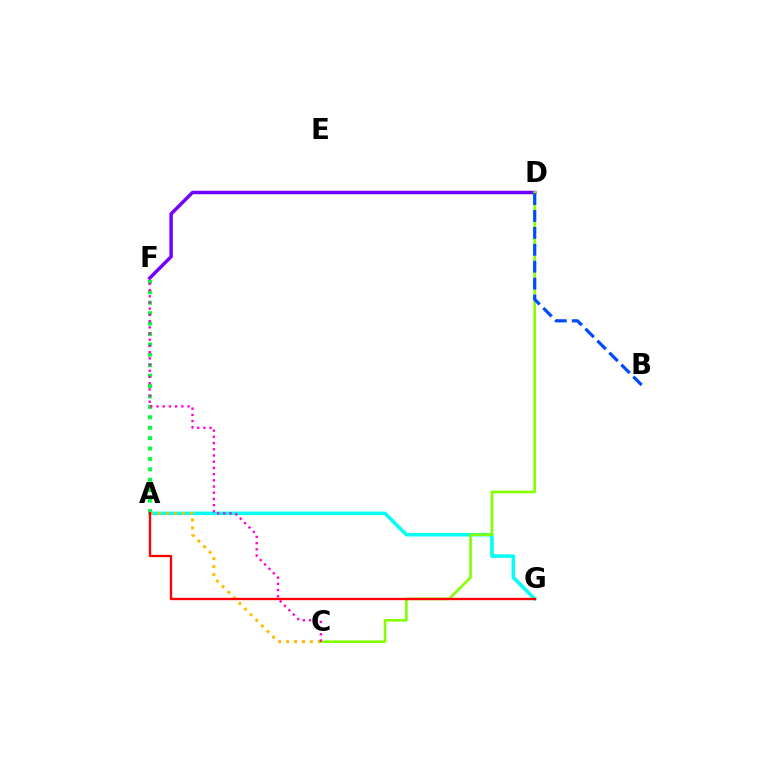{('A', 'F'): [{'color': '#00ff39', 'line_style': 'dotted', 'thickness': 2.83}], ('D', 'F'): [{'color': '#7200ff', 'line_style': 'solid', 'thickness': 2.48}], ('A', 'G'): [{'color': '#00fff6', 'line_style': 'solid', 'thickness': 2.54}, {'color': '#ff0000', 'line_style': 'solid', 'thickness': 1.68}], ('A', 'C'): [{'color': '#ffbd00', 'line_style': 'dotted', 'thickness': 2.16}], ('C', 'D'): [{'color': '#84ff00', 'line_style': 'solid', 'thickness': 1.89}], ('B', 'D'): [{'color': '#004bff', 'line_style': 'dashed', 'thickness': 2.3}], ('C', 'F'): [{'color': '#ff00cf', 'line_style': 'dotted', 'thickness': 1.69}]}